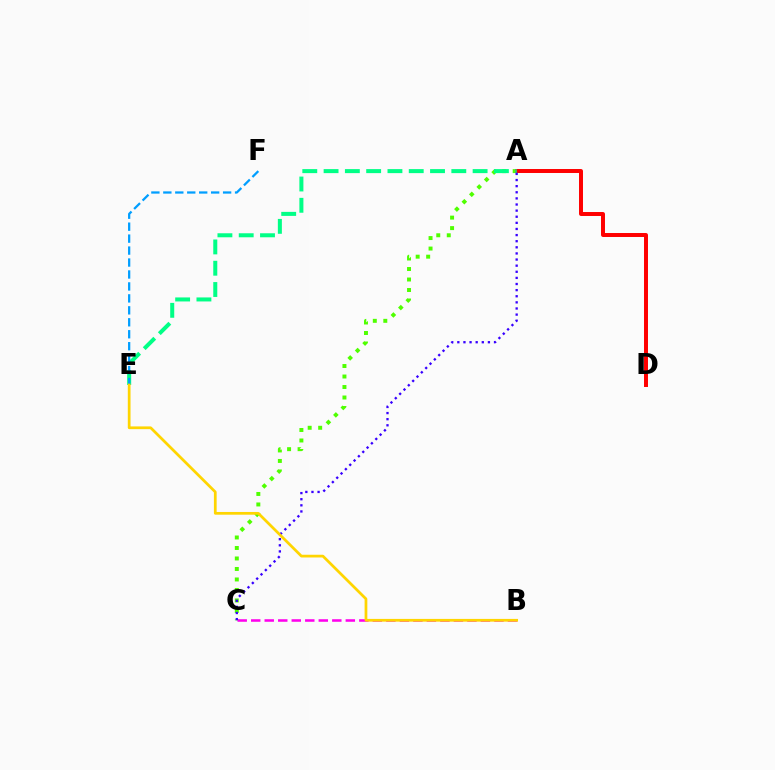{('A', 'C'): [{'color': '#4fff00', 'line_style': 'dotted', 'thickness': 2.85}, {'color': '#3700ff', 'line_style': 'dotted', 'thickness': 1.66}], ('A', 'D'): [{'color': '#ff0000', 'line_style': 'solid', 'thickness': 2.86}], ('B', 'C'): [{'color': '#ff00ed', 'line_style': 'dashed', 'thickness': 1.84}], ('A', 'E'): [{'color': '#00ff86', 'line_style': 'dashed', 'thickness': 2.89}], ('E', 'F'): [{'color': '#009eff', 'line_style': 'dashed', 'thickness': 1.62}], ('B', 'E'): [{'color': '#ffd500', 'line_style': 'solid', 'thickness': 1.97}]}